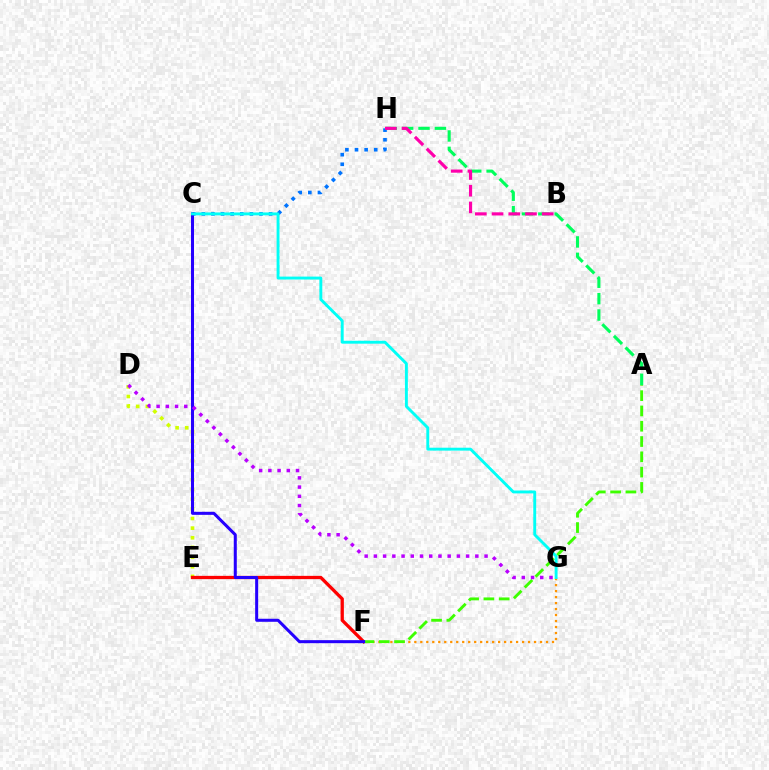{('A', 'H'): [{'color': '#00ff5c', 'line_style': 'dashed', 'thickness': 2.23}], ('C', 'H'): [{'color': '#0074ff', 'line_style': 'dotted', 'thickness': 2.61}], ('D', 'E'): [{'color': '#d1ff00', 'line_style': 'dotted', 'thickness': 2.62}], ('F', 'G'): [{'color': '#ff9400', 'line_style': 'dotted', 'thickness': 1.63}], ('E', 'F'): [{'color': '#ff0000', 'line_style': 'solid', 'thickness': 2.36}], ('A', 'F'): [{'color': '#3dff00', 'line_style': 'dashed', 'thickness': 2.08}], ('C', 'F'): [{'color': '#2500ff', 'line_style': 'solid', 'thickness': 2.18}], ('C', 'G'): [{'color': '#00fff6', 'line_style': 'solid', 'thickness': 2.09}], ('D', 'G'): [{'color': '#b900ff', 'line_style': 'dotted', 'thickness': 2.51}], ('B', 'H'): [{'color': '#ff00ac', 'line_style': 'dashed', 'thickness': 2.27}]}